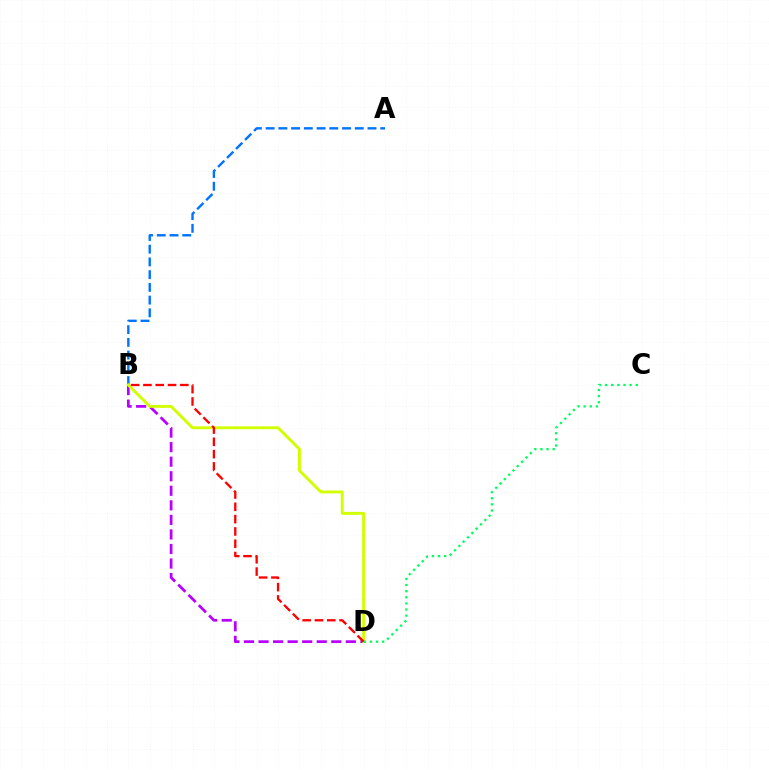{('B', 'D'): [{'color': '#b900ff', 'line_style': 'dashed', 'thickness': 1.98}, {'color': '#d1ff00', 'line_style': 'solid', 'thickness': 2.1}, {'color': '#ff0000', 'line_style': 'dashed', 'thickness': 1.67}], ('A', 'B'): [{'color': '#0074ff', 'line_style': 'dashed', 'thickness': 1.73}], ('C', 'D'): [{'color': '#00ff5c', 'line_style': 'dotted', 'thickness': 1.66}]}